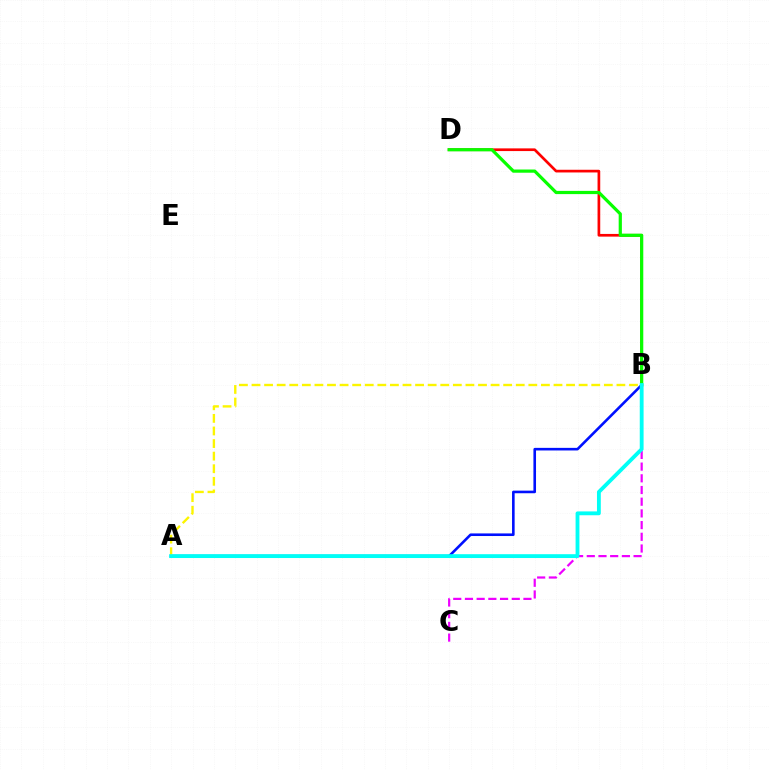{('B', 'C'): [{'color': '#ee00ff', 'line_style': 'dashed', 'thickness': 1.59}], ('B', 'D'): [{'color': '#ff0000', 'line_style': 'solid', 'thickness': 1.94}, {'color': '#08ff00', 'line_style': 'solid', 'thickness': 2.31}], ('A', 'B'): [{'color': '#0010ff', 'line_style': 'solid', 'thickness': 1.88}, {'color': '#fcf500', 'line_style': 'dashed', 'thickness': 1.71}, {'color': '#00fff6', 'line_style': 'solid', 'thickness': 2.76}]}